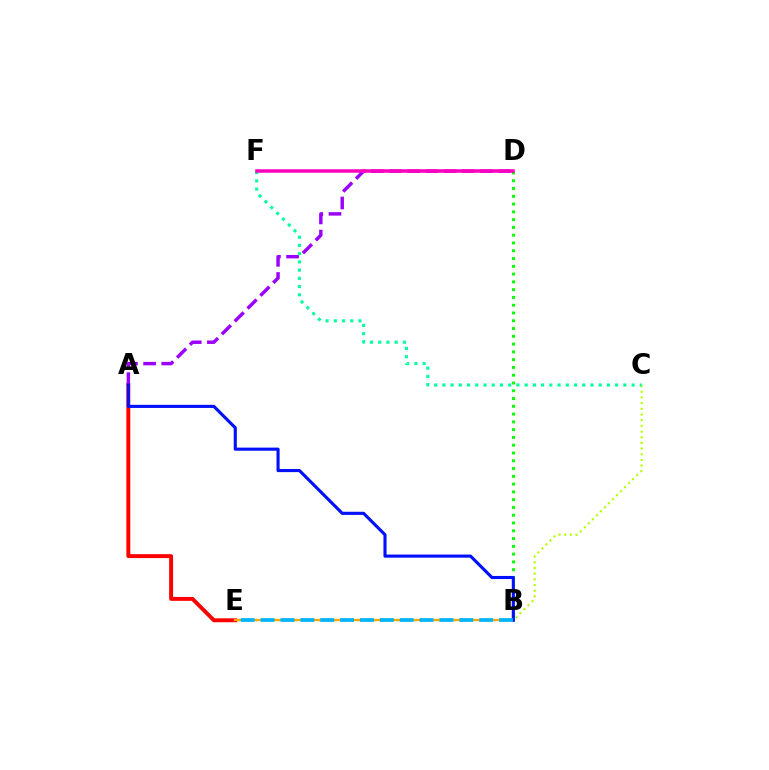{('B', 'D'): [{'color': '#08ff00', 'line_style': 'dotted', 'thickness': 2.11}], ('C', 'E'): [{'color': '#b3ff00', 'line_style': 'dotted', 'thickness': 1.54}], ('A', 'E'): [{'color': '#ff0000', 'line_style': 'solid', 'thickness': 2.82}], ('A', 'D'): [{'color': '#9b00ff', 'line_style': 'dashed', 'thickness': 2.47}], ('B', 'E'): [{'color': '#ffa500', 'line_style': 'solid', 'thickness': 1.69}, {'color': '#00b5ff', 'line_style': 'dashed', 'thickness': 2.7}], ('A', 'B'): [{'color': '#0010ff', 'line_style': 'solid', 'thickness': 2.24}], ('C', 'F'): [{'color': '#00ff9d', 'line_style': 'dotted', 'thickness': 2.24}], ('D', 'F'): [{'color': '#ff00bd', 'line_style': 'solid', 'thickness': 2.52}]}